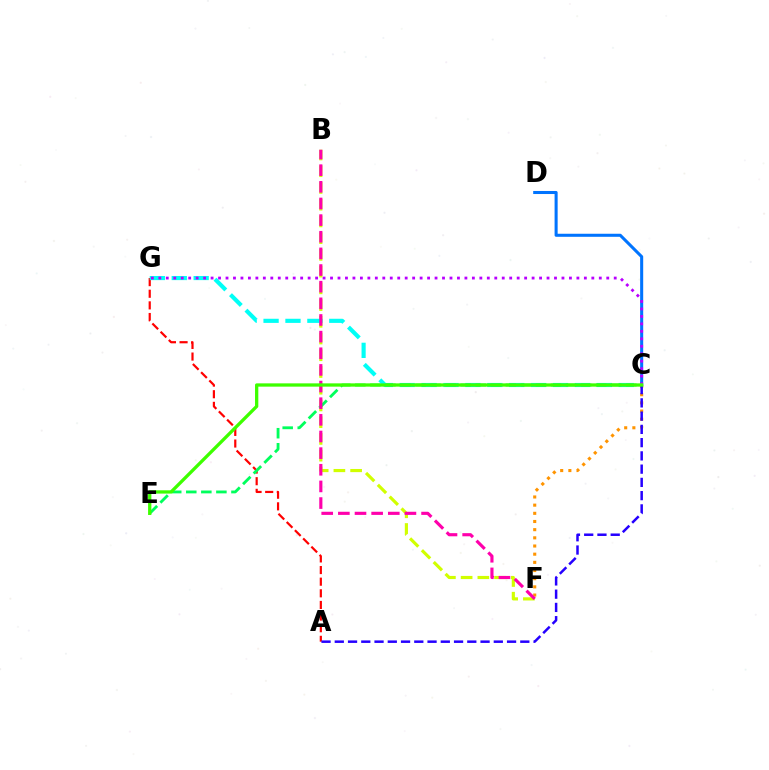{('C', 'D'): [{'color': '#0074ff', 'line_style': 'solid', 'thickness': 2.2}], ('A', 'G'): [{'color': '#ff0000', 'line_style': 'dashed', 'thickness': 1.58}], ('C', 'F'): [{'color': '#ff9400', 'line_style': 'dotted', 'thickness': 2.22}], ('B', 'F'): [{'color': '#d1ff00', 'line_style': 'dashed', 'thickness': 2.27}, {'color': '#ff00ac', 'line_style': 'dashed', 'thickness': 2.26}], ('C', 'G'): [{'color': '#00fff6', 'line_style': 'dashed', 'thickness': 2.98}, {'color': '#b900ff', 'line_style': 'dotted', 'thickness': 2.03}], ('C', 'E'): [{'color': '#00ff5c', 'line_style': 'dashed', 'thickness': 2.05}, {'color': '#3dff00', 'line_style': 'solid', 'thickness': 2.37}], ('A', 'C'): [{'color': '#2500ff', 'line_style': 'dashed', 'thickness': 1.8}]}